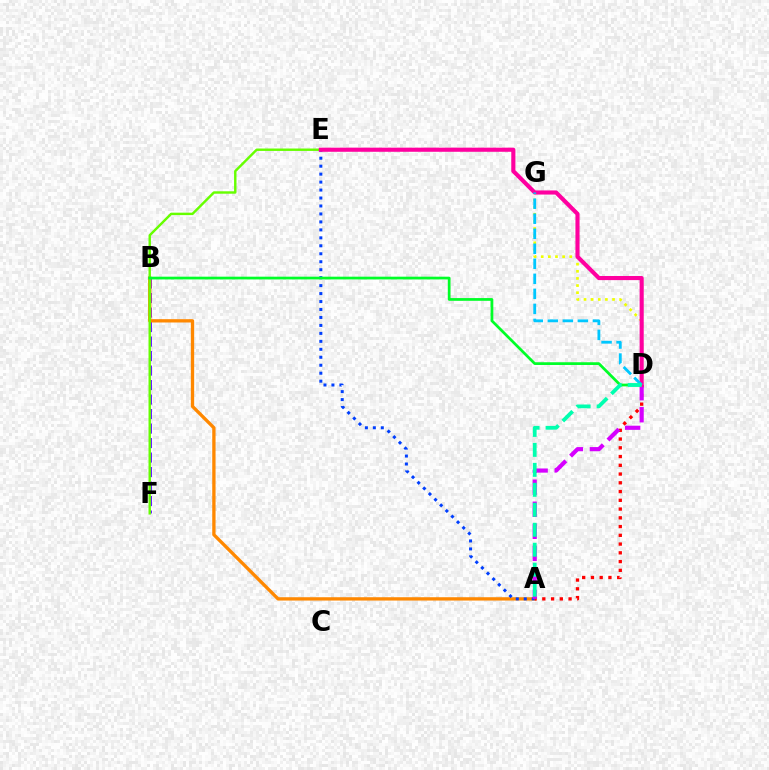{('D', 'G'): [{'color': '#eeff00', 'line_style': 'dotted', 'thickness': 1.94}, {'color': '#00c7ff', 'line_style': 'dashed', 'thickness': 2.04}], ('B', 'F'): [{'color': '#4f00ff', 'line_style': 'dashed', 'thickness': 1.97}], ('A', 'B'): [{'color': '#ff8800', 'line_style': 'solid', 'thickness': 2.39}], ('E', 'F'): [{'color': '#66ff00', 'line_style': 'solid', 'thickness': 1.75}], ('A', 'E'): [{'color': '#003fff', 'line_style': 'dotted', 'thickness': 2.16}], ('B', 'D'): [{'color': '#00ff27', 'line_style': 'solid', 'thickness': 1.97}], ('A', 'D'): [{'color': '#ff0000', 'line_style': 'dotted', 'thickness': 2.38}, {'color': '#d600ff', 'line_style': 'dashed', 'thickness': 3.0}, {'color': '#00ffaf', 'line_style': 'dashed', 'thickness': 2.71}], ('D', 'E'): [{'color': '#ff00a0', 'line_style': 'solid', 'thickness': 2.96}]}